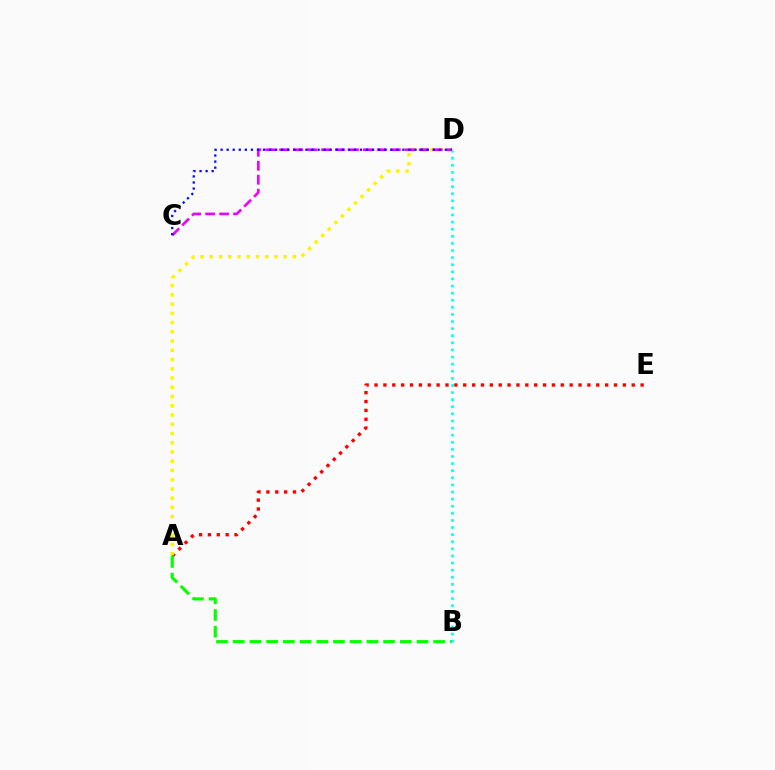{('A', 'E'): [{'color': '#ff0000', 'line_style': 'dotted', 'thickness': 2.41}], ('A', 'D'): [{'color': '#fcf500', 'line_style': 'dotted', 'thickness': 2.51}], ('C', 'D'): [{'color': '#ee00ff', 'line_style': 'dashed', 'thickness': 1.9}, {'color': '#0010ff', 'line_style': 'dotted', 'thickness': 1.65}], ('A', 'B'): [{'color': '#08ff00', 'line_style': 'dashed', 'thickness': 2.27}], ('B', 'D'): [{'color': '#00fff6', 'line_style': 'dotted', 'thickness': 1.93}]}